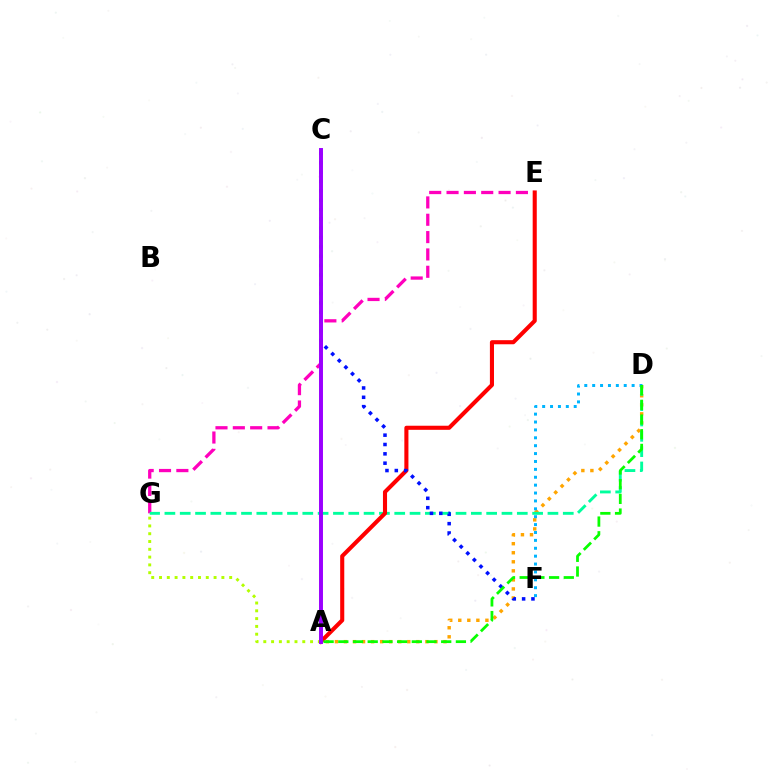{('A', 'D'): [{'color': '#ffa500', 'line_style': 'dotted', 'thickness': 2.46}, {'color': '#08ff00', 'line_style': 'dashed', 'thickness': 2.0}], ('E', 'G'): [{'color': '#ff00bd', 'line_style': 'dashed', 'thickness': 2.36}], ('D', 'G'): [{'color': '#00ff9d', 'line_style': 'dashed', 'thickness': 2.08}], ('A', 'E'): [{'color': '#ff0000', 'line_style': 'solid', 'thickness': 2.94}], ('C', 'F'): [{'color': '#0010ff', 'line_style': 'dotted', 'thickness': 2.54}], ('A', 'G'): [{'color': '#b3ff00', 'line_style': 'dotted', 'thickness': 2.12}], ('A', 'C'): [{'color': '#9b00ff', 'line_style': 'solid', 'thickness': 2.84}], ('D', 'F'): [{'color': '#00b5ff', 'line_style': 'dotted', 'thickness': 2.14}]}